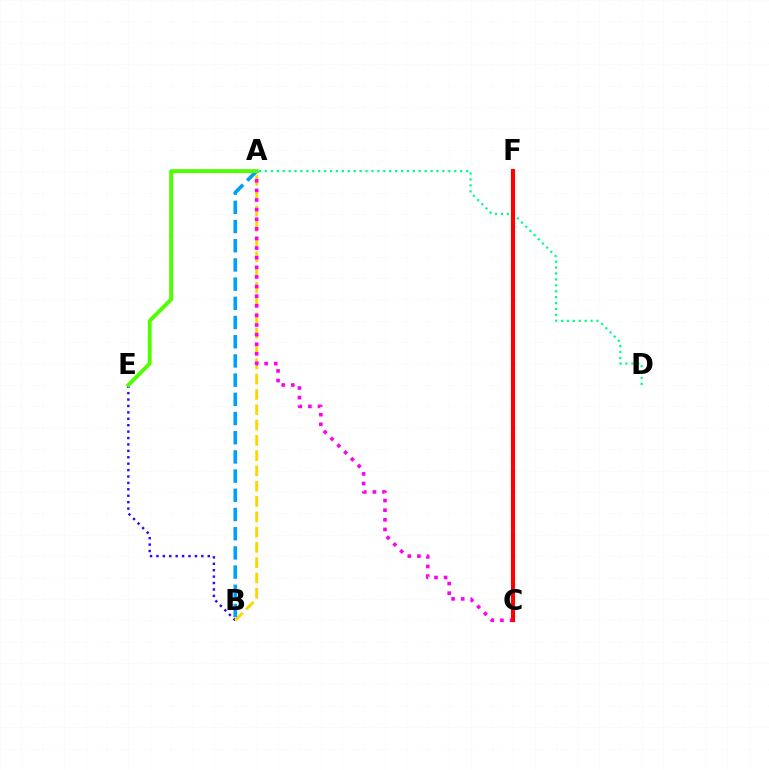{('B', 'E'): [{'color': '#3700ff', 'line_style': 'dotted', 'thickness': 1.74}], ('A', 'B'): [{'color': '#ffd500', 'line_style': 'dashed', 'thickness': 2.08}, {'color': '#009eff', 'line_style': 'dashed', 'thickness': 2.61}], ('A', 'C'): [{'color': '#ff00ed', 'line_style': 'dotted', 'thickness': 2.61}], ('A', 'D'): [{'color': '#00ff86', 'line_style': 'dotted', 'thickness': 1.61}], ('A', 'E'): [{'color': '#4fff00', 'line_style': 'solid', 'thickness': 2.79}], ('C', 'F'): [{'color': '#ff0000', 'line_style': 'solid', 'thickness': 2.95}]}